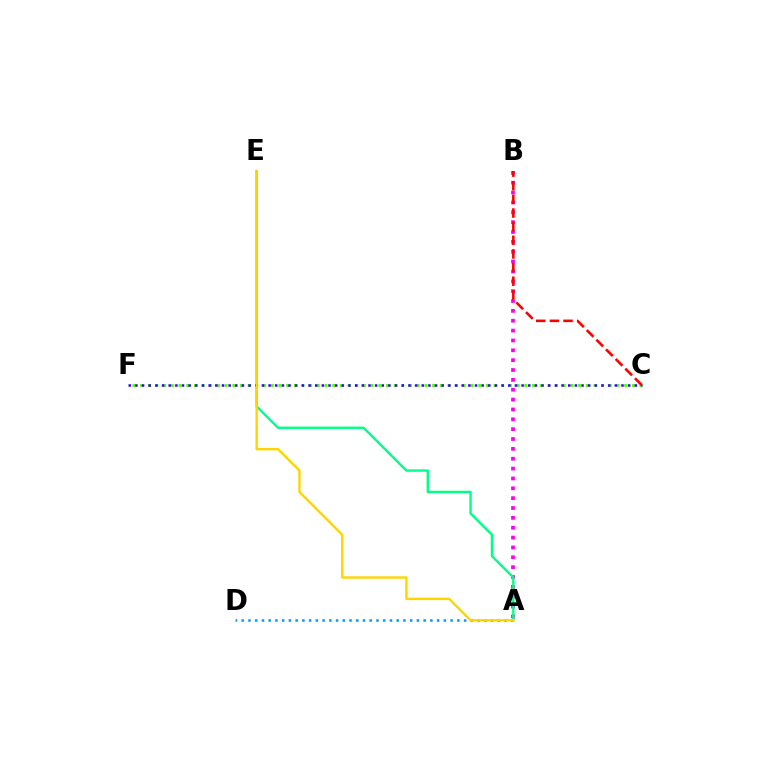{('C', 'F'): [{'color': '#4fff00', 'line_style': 'dotted', 'thickness': 2.09}, {'color': '#3700ff', 'line_style': 'dotted', 'thickness': 1.81}], ('A', 'D'): [{'color': '#009eff', 'line_style': 'dotted', 'thickness': 1.83}], ('A', 'B'): [{'color': '#ff00ed', 'line_style': 'dotted', 'thickness': 2.68}], ('A', 'E'): [{'color': '#00ff86', 'line_style': 'solid', 'thickness': 1.71}, {'color': '#ffd500', 'line_style': 'solid', 'thickness': 1.72}], ('B', 'C'): [{'color': '#ff0000', 'line_style': 'dashed', 'thickness': 1.85}]}